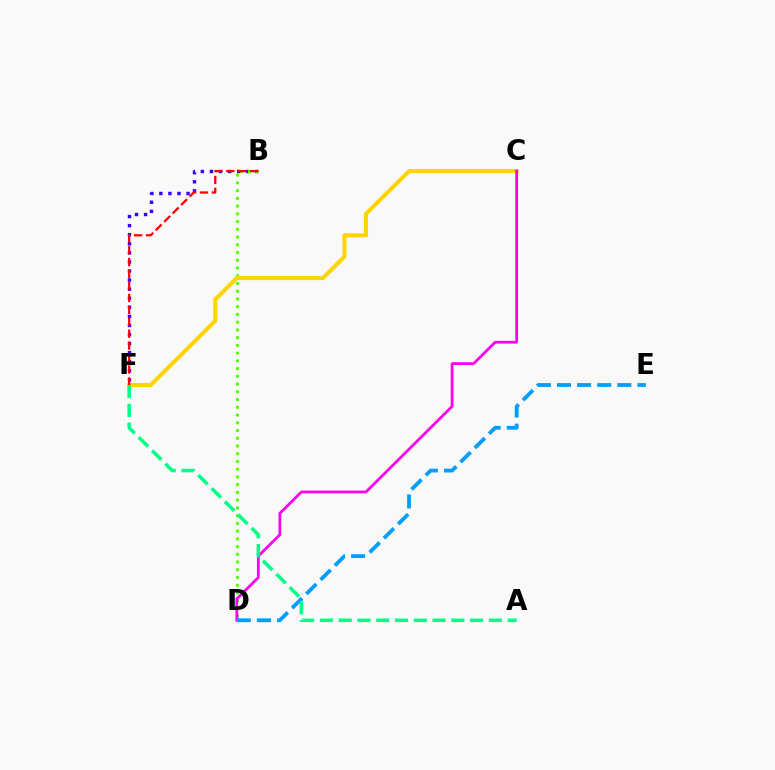{('B', 'F'): [{'color': '#3700ff', 'line_style': 'dotted', 'thickness': 2.46}, {'color': '#ff0000', 'line_style': 'dashed', 'thickness': 1.62}], ('B', 'D'): [{'color': '#4fff00', 'line_style': 'dotted', 'thickness': 2.1}], ('C', 'F'): [{'color': '#ffd500', 'line_style': 'solid', 'thickness': 2.93}], ('C', 'D'): [{'color': '#ff00ed', 'line_style': 'solid', 'thickness': 1.99}], ('D', 'E'): [{'color': '#009eff', 'line_style': 'dashed', 'thickness': 2.73}], ('A', 'F'): [{'color': '#00ff86', 'line_style': 'dashed', 'thickness': 2.55}]}